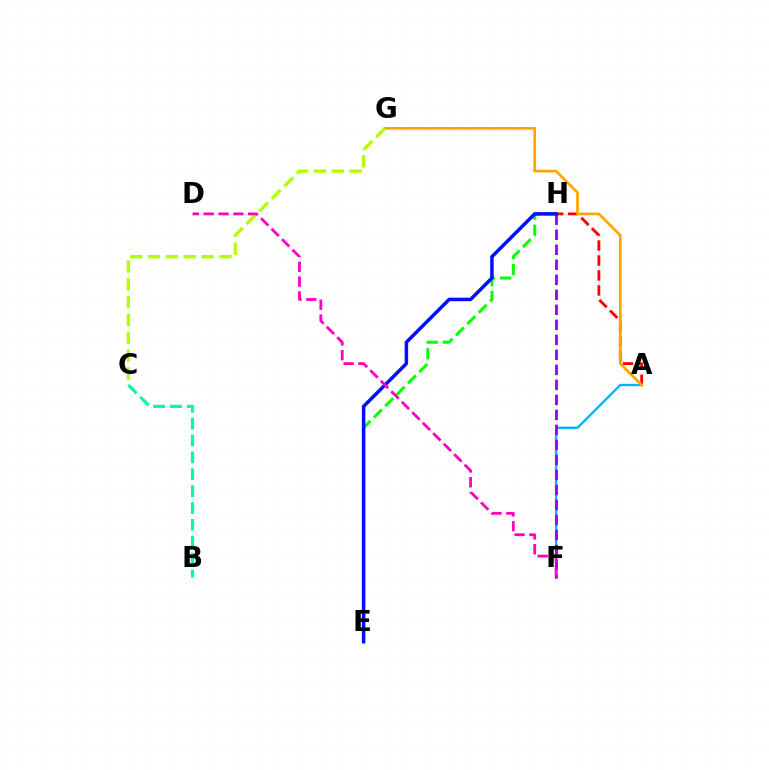{('A', 'F'): [{'color': '#00b5ff', 'line_style': 'solid', 'thickness': 1.7}], ('A', 'H'): [{'color': '#ff0000', 'line_style': 'dashed', 'thickness': 2.03}], ('A', 'G'): [{'color': '#ffa500', 'line_style': 'solid', 'thickness': 1.96}], ('E', 'H'): [{'color': '#08ff00', 'line_style': 'dashed', 'thickness': 2.18}, {'color': '#0010ff', 'line_style': 'solid', 'thickness': 2.53}], ('F', 'H'): [{'color': '#9b00ff', 'line_style': 'dashed', 'thickness': 2.04}], ('C', 'G'): [{'color': '#b3ff00', 'line_style': 'dashed', 'thickness': 2.42}], ('D', 'F'): [{'color': '#ff00bd', 'line_style': 'dashed', 'thickness': 2.01}], ('B', 'C'): [{'color': '#00ff9d', 'line_style': 'dashed', 'thickness': 2.29}]}